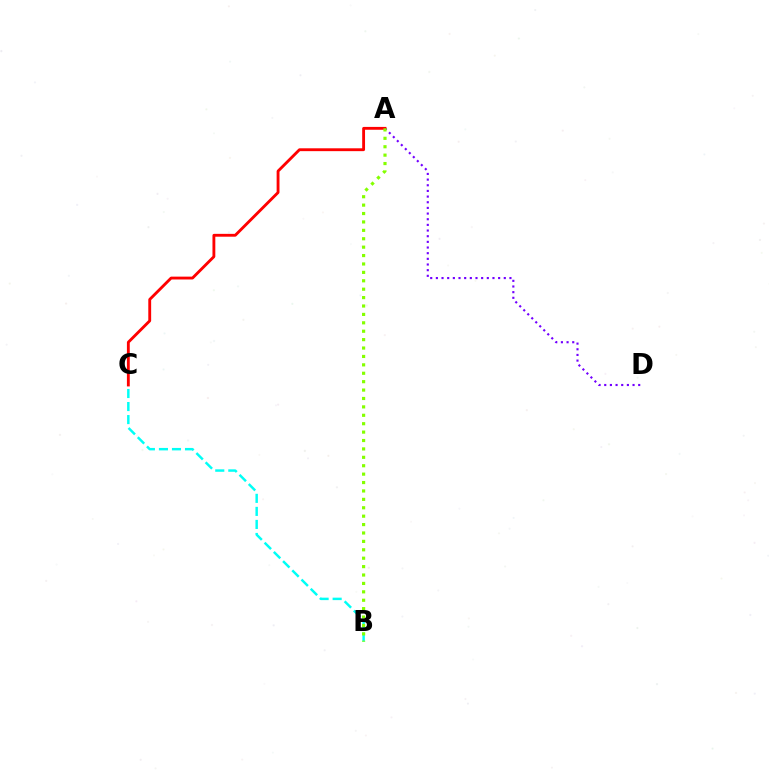{('B', 'C'): [{'color': '#00fff6', 'line_style': 'dashed', 'thickness': 1.77}], ('A', 'D'): [{'color': '#7200ff', 'line_style': 'dotted', 'thickness': 1.54}], ('A', 'C'): [{'color': '#ff0000', 'line_style': 'solid', 'thickness': 2.05}], ('A', 'B'): [{'color': '#84ff00', 'line_style': 'dotted', 'thickness': 2.28}]}